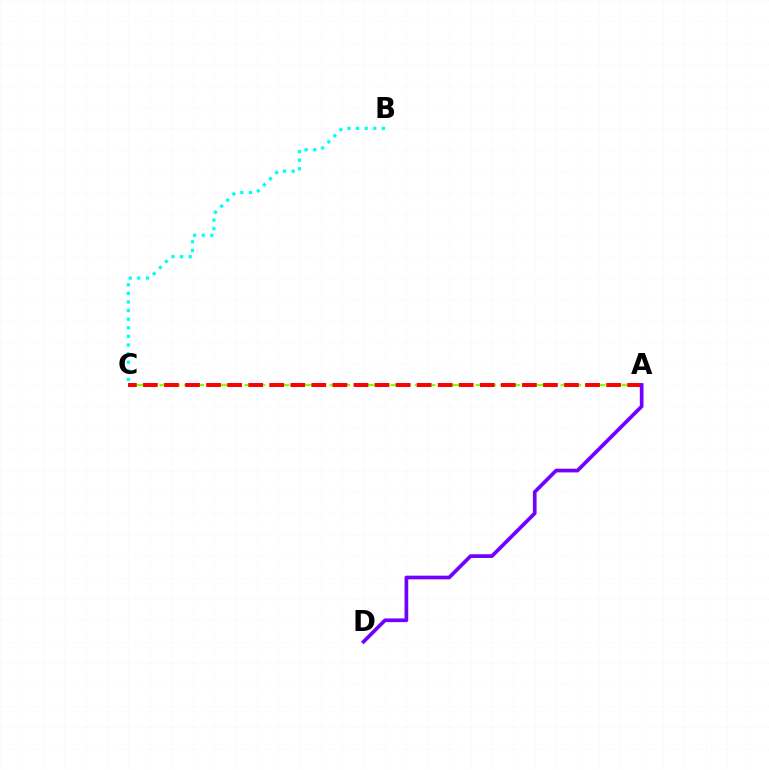{('A', 'C'): [{'color': '#84ff00', 'line_style': 'dashed', 'thickness': 1.65}, {'color': '#ff0000', 'line_style': 'dashed', 'thickness': 2.86}], ('B', 'C'): [{'color': '#00fff6', 'line_style': 'dotted', 'thickness': 2.34}], ('A', 'D'): [{'color': '#7200ff', 'line_style': 'solid', 'thickness': 2.66}]}